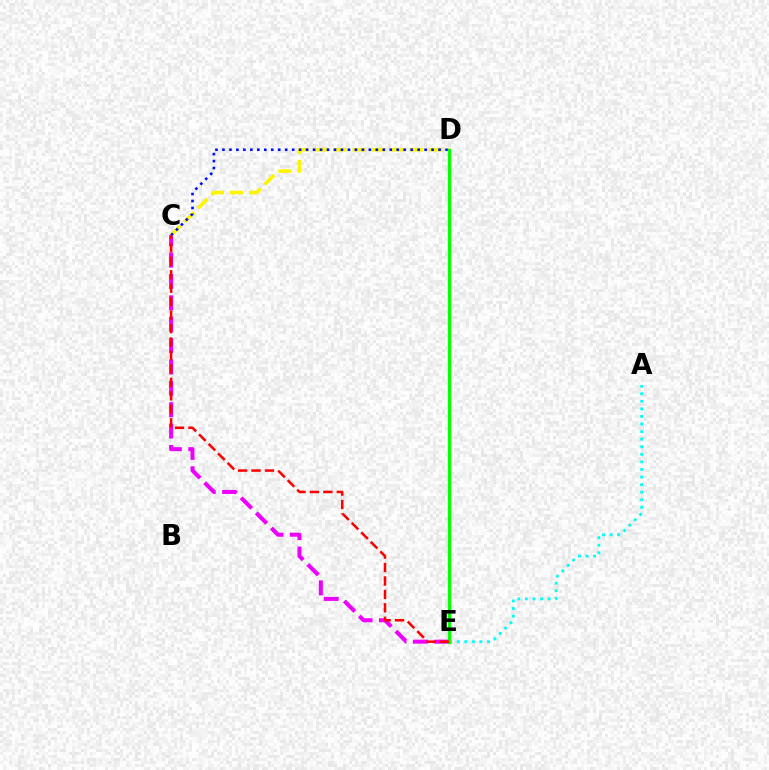{('C', 'E'): [{'color': '#ee00ff', 'line_style': 'dashed', 'thickness': 2.9}, {'color': '#ff0000', 'line_style': 'dashed', 'thickness': 1.83}], ('A', 'E'): [{'color': '#00fff6', 'line_style': 'dotted', 'thickness': 2.06}], ('C', 'D'): [{'color': '#fcf500', 'line_style': 'dashed', 'thickness': 2.6}, {'color': '#0010ff', 'line_style': 'dotted', 'thickness': 1.89}], ('D', 'E'): [{'color': '#08ff00', 'line_style': 'solid', 'thickness': 2.37}]}